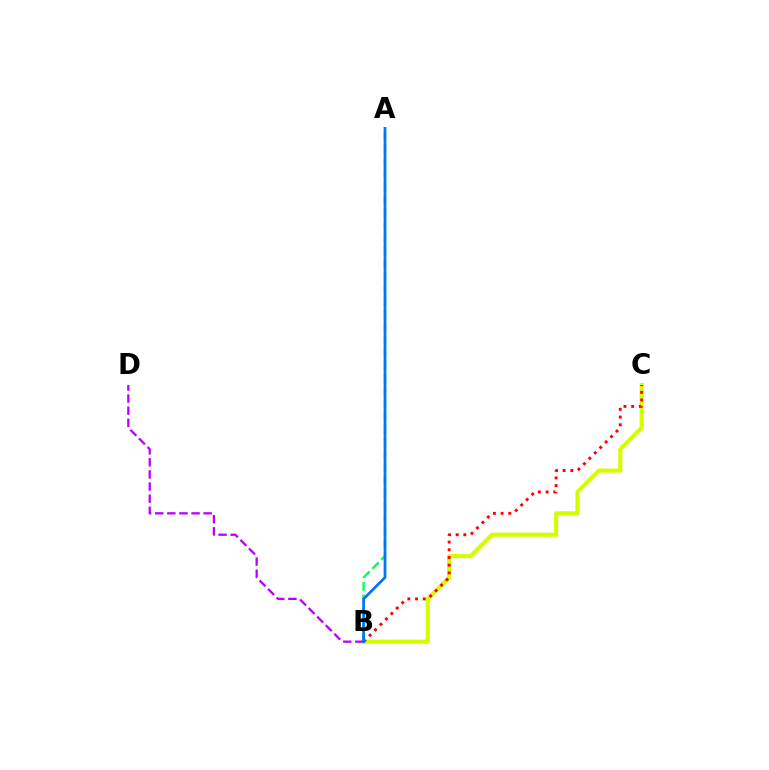{('B', 'C'): [{'color': '#d1ff00', 'line_style': 'solid', 'thickness': 2.98}, {'color': '#ff0000', 'line_style': 'dotted', 'thickness': 2.09}], ('B', 'D'): [{'color': '#b900ff', 'line_style': 'dashed', 'thickness': 1.64}], ('A', 'B'): [{'color': '#00ff5c', 'line_style': 'dashed', 'thickness': 1.73}, {'color': '#0074ff', 'line_style': 'solid', 'thickness': 1.96}]}